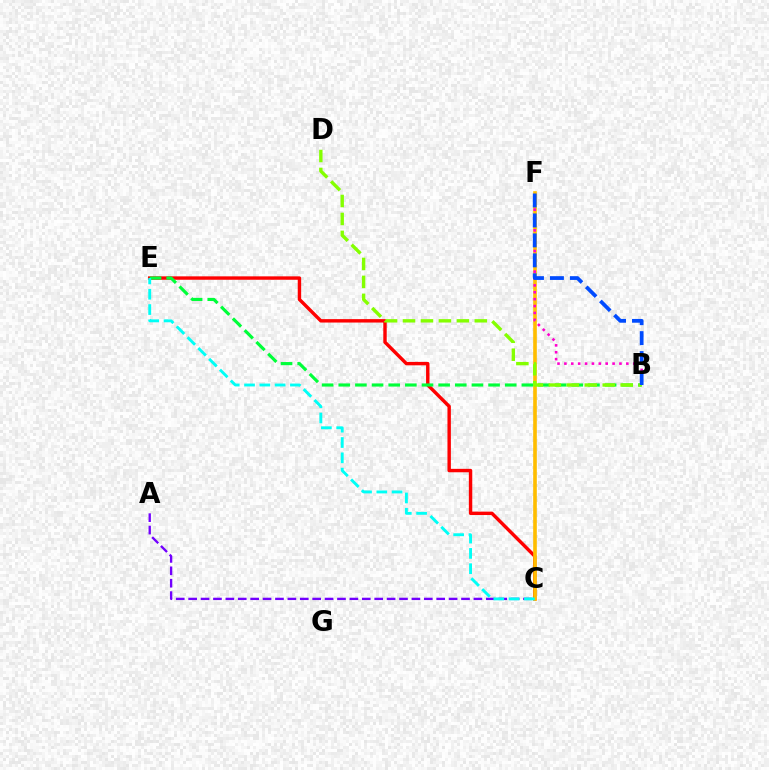{('C', 'E'): [{'color': '#ff0000', 'line_style': 'solid', 'thickness': 2.46}, {'color': '#00fff6', 'line_style': 'dashed', 'thickness': 2.08}], ('A', 'C'): [{'color': '#7200ff', 'line_style': 'dashed', 'thickness': 1.68}], ('C', 'F'): [{'color': '#ffbd00', 'line_style': 'solid', 'thickness': 2.62}], ('B', 'E'): [{'color': '#00ff39', 'line_style': 'dashed', 'thickness': 2.26}], ('B', 'F'): [{'color': '#ff00cf', 'line_style': 'dotted', 'thickness': 1.87}, {'color': '#004bff', 'line_style': 'dashed', 'thickness': 2.71}], ('B', 'D'): [{'color': '#84ff00', 'line_style': 'dashed', 'thickness': 2.44}]}